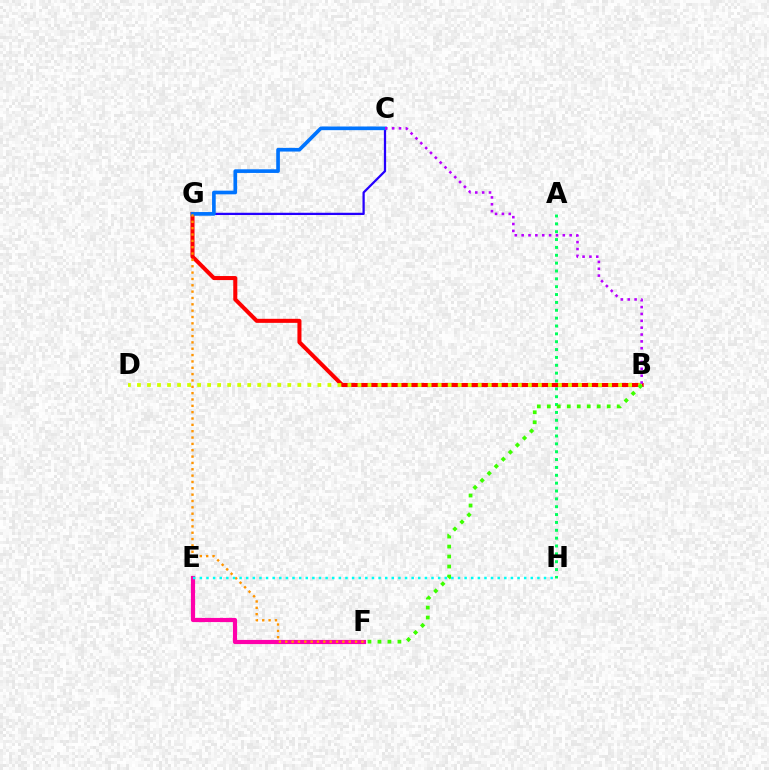{('A', 'H'): [{'color': '#00ff5c', 'line_style': 'dotted', 'thickness': 2.13}], ('C', 'G'): [{'color': '#2500ff', 'line_style': 'solid', 'thickness': 1.63}, {'color': '#0074ff', 'line_style': 'solid', 'thickness': 2.64}], ('B', 'G'): [{'color': '#ff0000', 'line_style': 'solid', 'thickness': 2.91}], ('E', 'F'): [{'color': '#ff00ac', 'line_style': 'solid', 'thickness': 3.0}], ('B', 'D'): [{'color': '#d1ff00', 'line_style': 'dotted', 'thickness': 2.72}], ('B', 'F'): [{'color': '#3dff00', 'line_style': 'dotted', 'thickness': 2.71}], ('F', 'G'): [{'color': '#ff9400', 'line_style': 'dotted', 'thickness': 1.72}], ('E', 'H'): [{'color': '#00fff6', 'line_style': 'dotted', 'thickness': 1.8}], ('B', 'C'): [{'color': '#b900ff', 'line_style': 'dotted', 'thickness': 1.86}]}